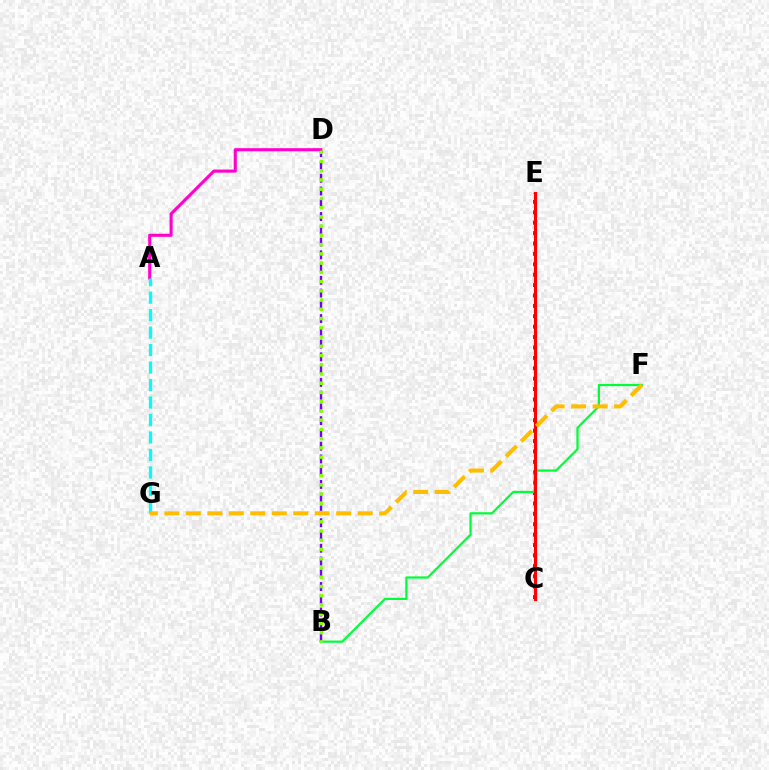{('C', 'E'): [{'color': '#004bff', 'line_style': 'dotted', 'thickness': 2.83}, {'color': '#ff0000', 'line_style': 'solid', 'thickness': 2.27}], ('B', 'F'): [{'color': '#00ff39', 'line_style': 'solid', 'thickness': 1.6}], ('B', 'D'): [{'color': '#7200ff', 'line_style': 'dashed', 'thickness': 1.73}, {'color': '#84ff00', 'line_style': 'dotted', 'thickness': 2.51}], ('A', 'D'): [{'color': '#ff00cf', 'line_style': 'solid', 'thickness': 2.23}], ('A', 'G'): [{'color': '#00fff6', 'line_style': 'dashed', 'thickness': 2.37}], ('F', 'G'): [{'color': '#ffbd00', 'line_style': 'dashed', 'thickness': 2.92}]}